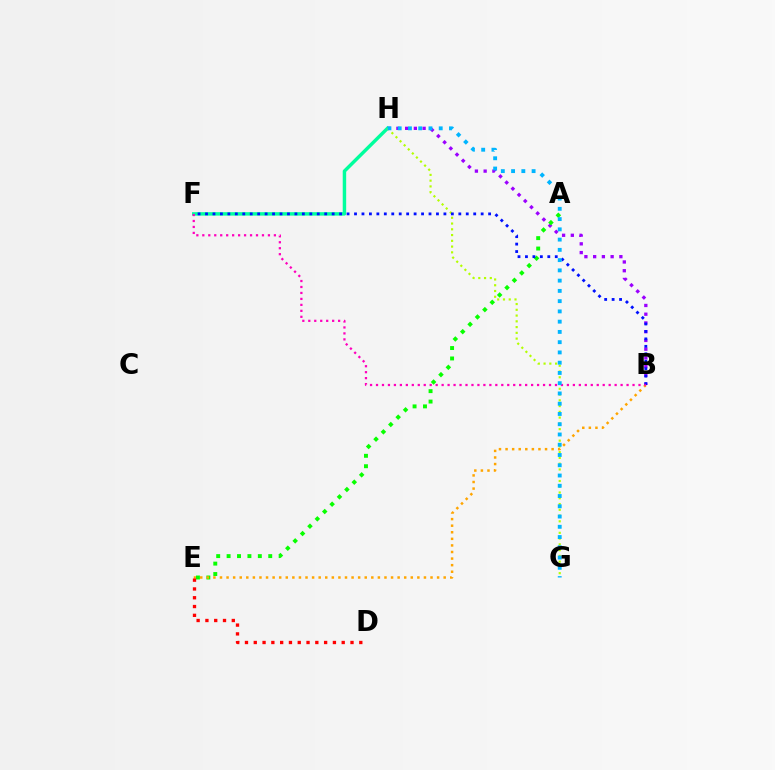{('B', 'H'): [{'color': '#9b00ff', 'line_style': 'dotted', 'thickness': 2.38}], ('A', 'E'): [{'color': '#08ff00', 'line_style': 'dotted', 'thickness': 2.83}], ('F', 'H'): [{'color': '#00ff9d', 'line_style': 'solid', 'thickness': 2.48}], ('B', 'E'): [{'color': '#ffa500', 'line_style': 'dotted', 'thickness': 1.79}], ('G', 'H'): [{'color': '#b3ff00', 'line_style': 'dotted', 'thickness': 1.57}, {'color': '#00b5ff', 'line_style': 'dotted', 'thickness': 2.79}], ('B', 'F'): [{'color': '#0010ff', 'line_style': 'dotted', 'thickness': 2.02}, {'color': '#ff00bd', 'line_style': 'dotted', 'thickness': 1.62}], ('D', 'E'): [{'color': '#ff0000', 'line_style': 'dotted', 'thickness': 2.39}]}